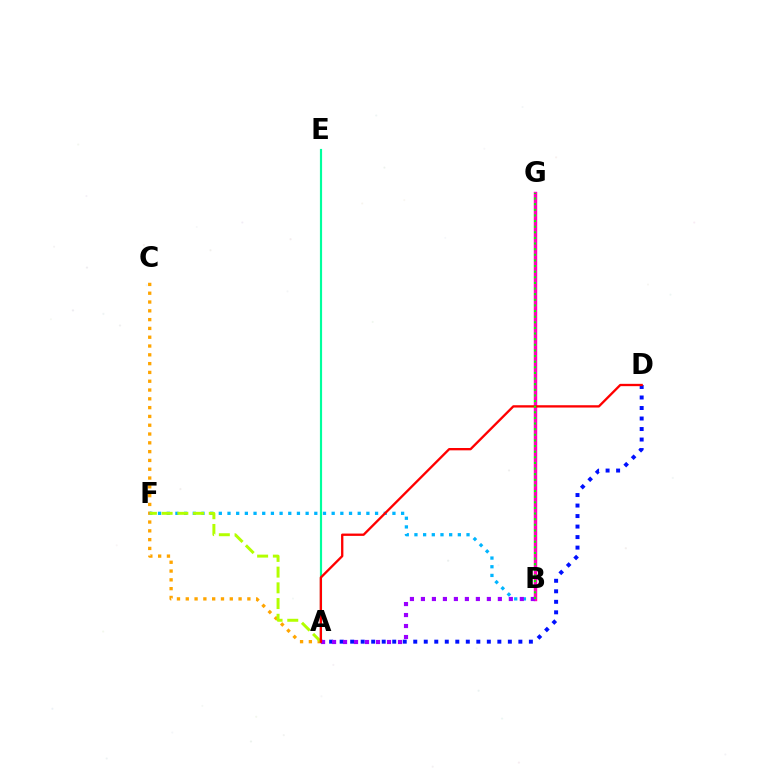{('A', 'C'): [{'color': '#ffa500', 'line_style': 'dotted', 'thickness': 2.39}], ('A', 'E'): [{'color': '#00ff9d', 'line_style': 'solid', 'thickness': 1.56}], ('A', 'D'): [{'color': '#0010ff', 'line_style': 'dotted', 'thickness': 2.86}, {'color': '#ff0000', 'line_style': 'solid', 'thickness': 1.67}], ('B', 'F'): [{'color': '#00b5ff', 'line_style': 'dotted', 'thickness': 2.36}], ('A', 'F'): [{'color': '#b3ff00', 'line_style': 'dashed', 'thickness': 2.14}], ('B', 'G'): [{'color': '#ff00bd', 'line_style': 'solid', 'thickness': 2.46}, {'color': '#08ff00', 'line_style': 'dotted', 'thickness': 1.53}], ('A', 'B'): [{'color': '#9b00ff', 'line_style': 'dotted', 'thickness': 2.99}]}